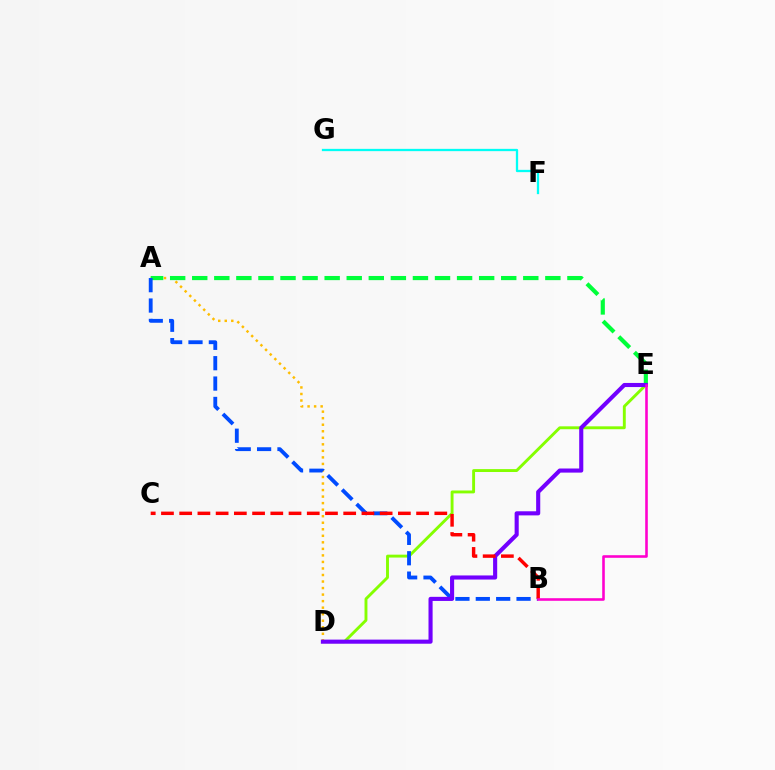{('D', 'E'): [{'color': '#84ff00', 'line_style': 'solid', 'thickness': 2.08}, {'color': '#7200ff', 'line_style': 'solid', 'thickness': 2.95}], ('A', 'D'): [{'color': '#ffbd00', 'line_style': 'dotted', 'thickness': 1.78}], ('A', 'E'): [{'color': '#00ff39', 'line_style': 'dashed', 'thickness': 3.0}], ('A', 'B'): [{'color': '#004bff', 'line_style': 'dashed', 'thickness': 2.77}], ('B', 'C'): [{'color': '#ff0000', 'line_style': 'dashed', 'thickness': 2.48}], ('B', 'E'): [{'color': '#ff00cf', 'line_style': 'solid', 'thickness': 1.86}], ('F', 'G'): [{'color': '#00fff6', 'line_style': 'solid', 'thickness': 1.65}]}